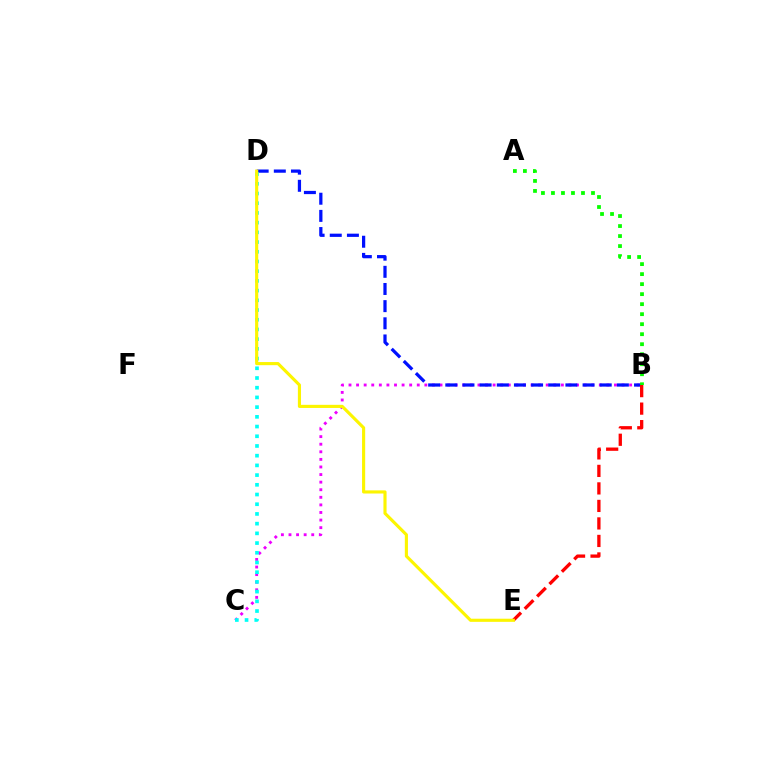{('B', 'C'): [{'color': '#ee00ff', 'line_style': 'dotted', 'thickness': 2.06}], ('B', 'D'): [{'color': '#0010ff', 'line_style': 'dashed', 'thickness': 2.33}], ('A', 'B'): [{'color': '#08ff00', 'line_style': 'dotted', 'thickness': 2.72}], ('B', 'E'): [{'color': '#ff0000', 'line_style': 'dashed', 'thickness': 2.38}], ('C', 'D'): [{'color': '#00fff6', 'line_style': 'dotted', 'thickness': 2.64}], ('D', 'E'): [{'color': '#fcf500', 'line_style': 'solid', 'thickness': 2.25}]}